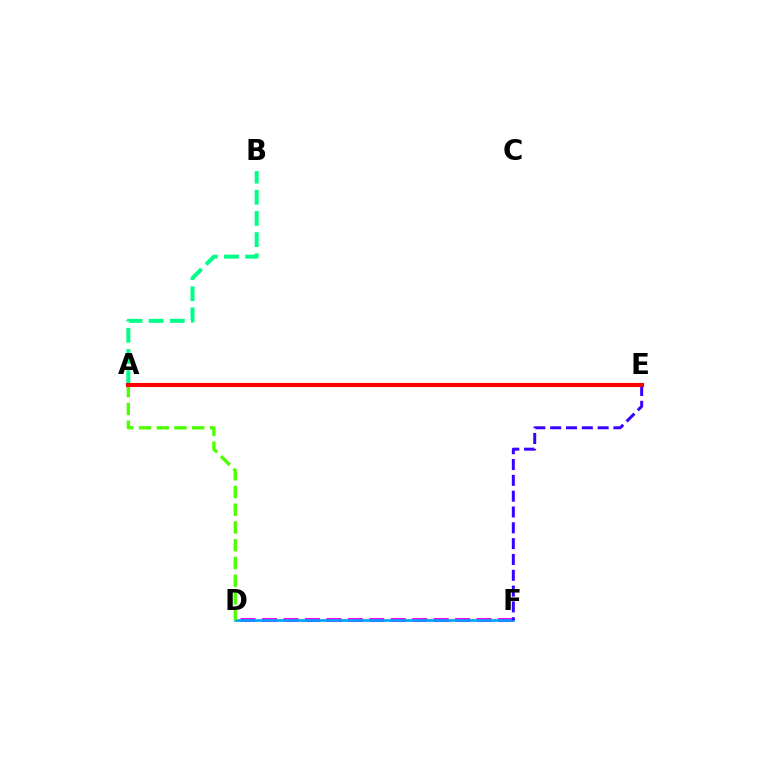{('A', 'E'): [{'color': '#ffd500', 'line_style': 'dashed', 'thickness': 2.88}, {'color': '#ff0000', 'line_style': 'solid', 'thickness': 2.93}], ('D', 'F'): [{'color': '#ff00ed', 'line_style': 'dashed', 'thickness': 2.91}, {'color': '#009eff', 'line_style': 'solid', 'thickness': 1.9}], ('A', 'B'): [{'color': '#00ff86', 'line_style': 'dashed', 'thickness': 2.87}], ('A', 'D'): [{'color': '#4fff00', 'line_style': 'dashed', 'thickness': 2.41}], ('E', 'F'): [{'color': '#3700ff', 'line_style': 'dashed', 'thickness': 2.15}]}